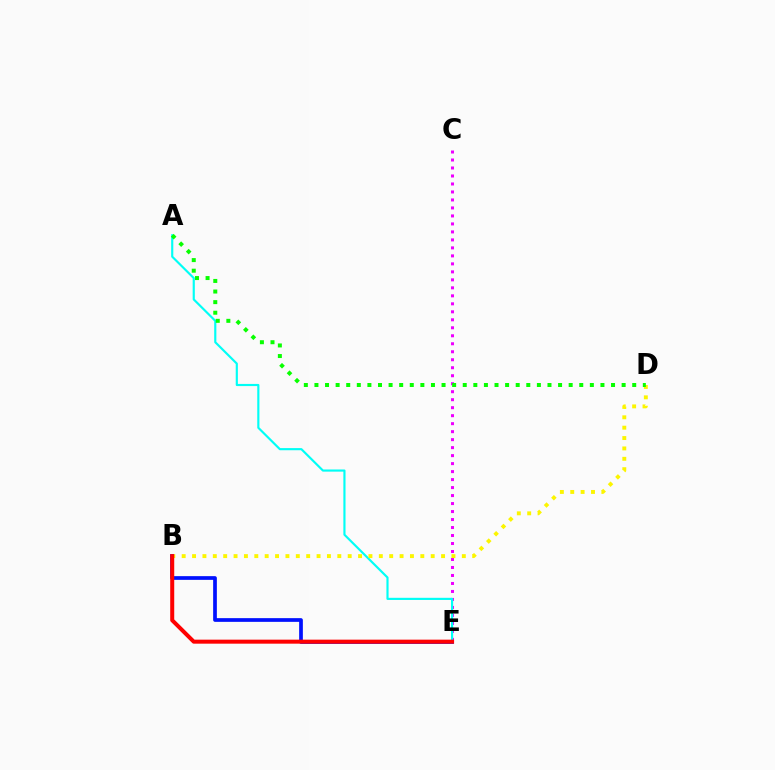{('C', 'E'): [{'color': '#ee00ff', 'line_style': 'dotted', 'thickness': 2.17}], ('A', 'E'): [{'color': '#00fff6', 'line_style': 'solid', 'thickness': 1.55}], ('B', 'D'): [{'color': '#fcf500', 'line_style': 'dotted', 'thickness': 2.82}], ('B', 'E'): [{'color': '#0010ff', 'line_style': 'solid', 'thickness': 2.67}, {'color': '#ff0000', 'line_style': 'solid', 'thickness': 2.89}], ('A', 'D'): [{'color': '#08ff00', 'line_style': 'dotted', 'thickness': 2.88}]}